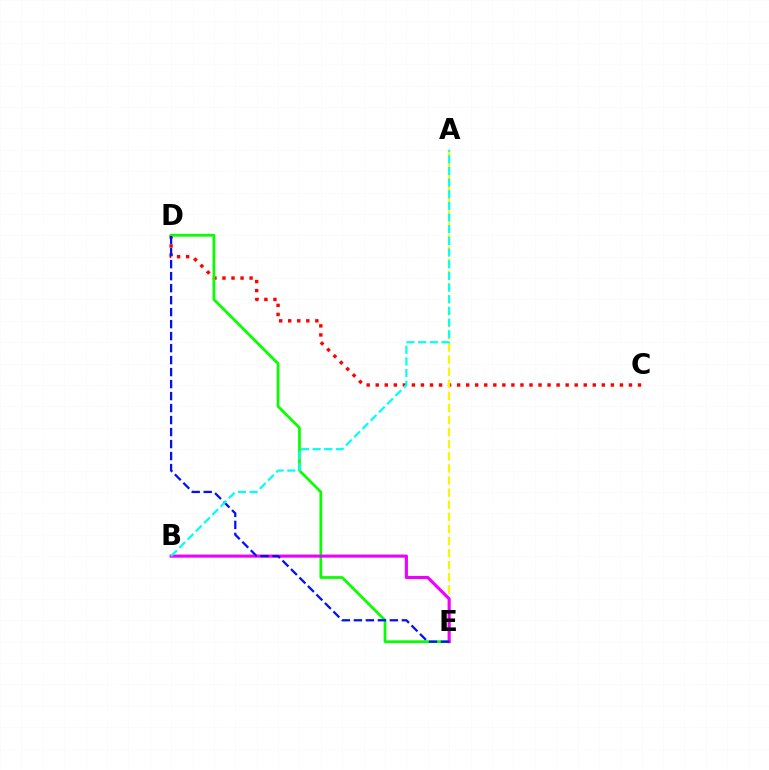{('C', 'D'): [{'color': '#ff0000', 'line_style': 'dotted', 'thickness': 2.46}], ('D', 'E'): [{'color': '#08ff00', 'line_style': 'solid', 'thickness': 1.97}, {'color': '#0010ff', 'line_style': 'dashed', 'thickness': 1.63}], ('A', 'E'): [{'color': '#fcf500', 'line_style': 'dashed', 'thickness': 1.64}], ('B', 'E'): [{'color': '#ee00ff', 'line_style': 'solid', 'thickness': 2.23}], ('A', 'B'): [{'color': '#00fff6', 'line_style': 'dashed', 'thickness': 1.58}]}